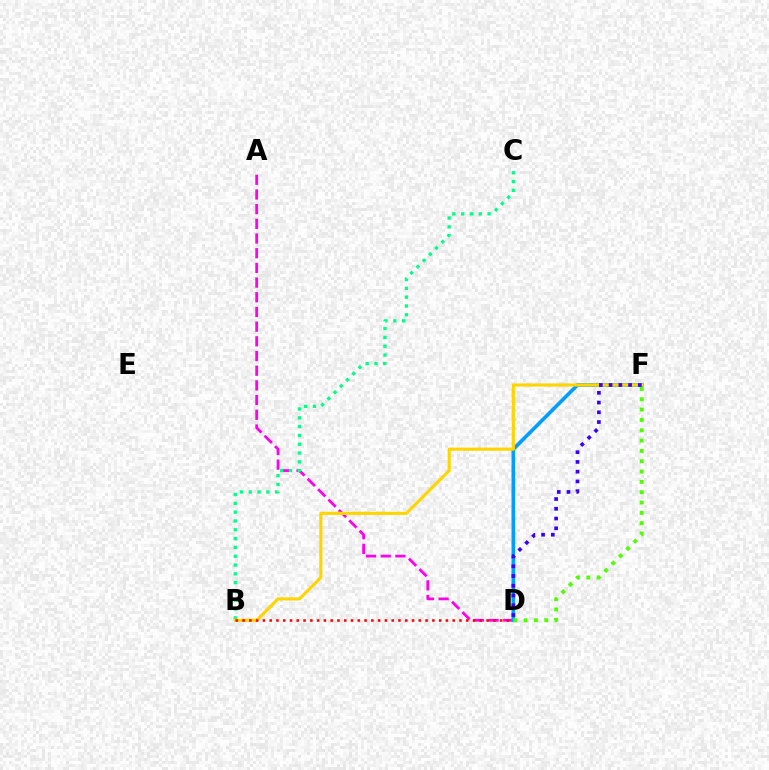{('A', 'D'): [{'color': '#ff00ed', 'line_style': 'dashed', 'thickness': 2.0}], ('B', 'C'): [{'color': '#00ff86', 'line_style': 'dotted', 'thickness': 2.39}], ('D', 'F'): [{'color': '#009eff', 'line_style': 'solid', 'thickness': 2.63}, {'color': '#3700ff', 'line_style': 'dotted', 'thickness': 2.65}, {'color': '#4fff00', 'line_style': 'dotted', 'thickness': 2.81}], ('B', 'F'): [{'color': '#ffd500', 'line_style': 'solid', 'thickness': 2.25}], ('B', 'D'): [{'color': '#ff0000', 'line_style': 'dotted', 'thickness': 1.84}]}